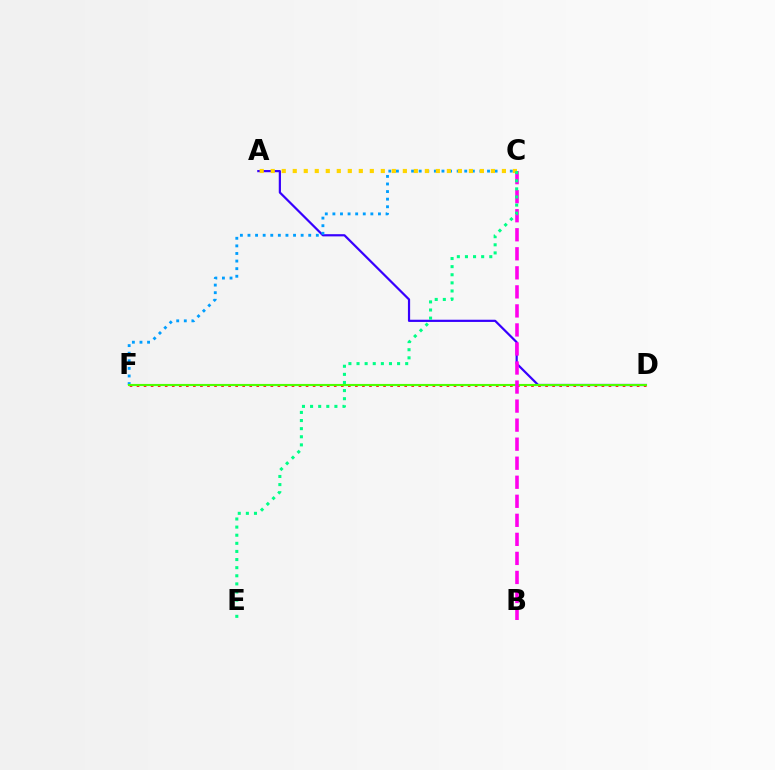{('A', 'D'): [{'color': '#3700ff', 'line_style': 'solid', 'thickness': 1.59}], ('C', 'F'): [{'color': '#009eff', 'line_style': 'dotted', 'thickness': 2.06}], ('D', 'F'): [{'color': '#ff0000', 'line_style': 'dotted', 'thickness': 1.91}, {'color': '#4fff00', 'line_style': 'solid', 'thickness': 1.53}], ('B', 'C'): [{'color': '#ff00ed', 'line_style': 'dashed', 'thickness': 2.59}], ('A', 'C'): [{'color': '#ffd500', 'line_style': 'dotted', 'thickness': 2.99}], ('C', 'E'): [{'color': '#00ff86', 'line_style': 'dotted', 'thickness': 2.2}]}